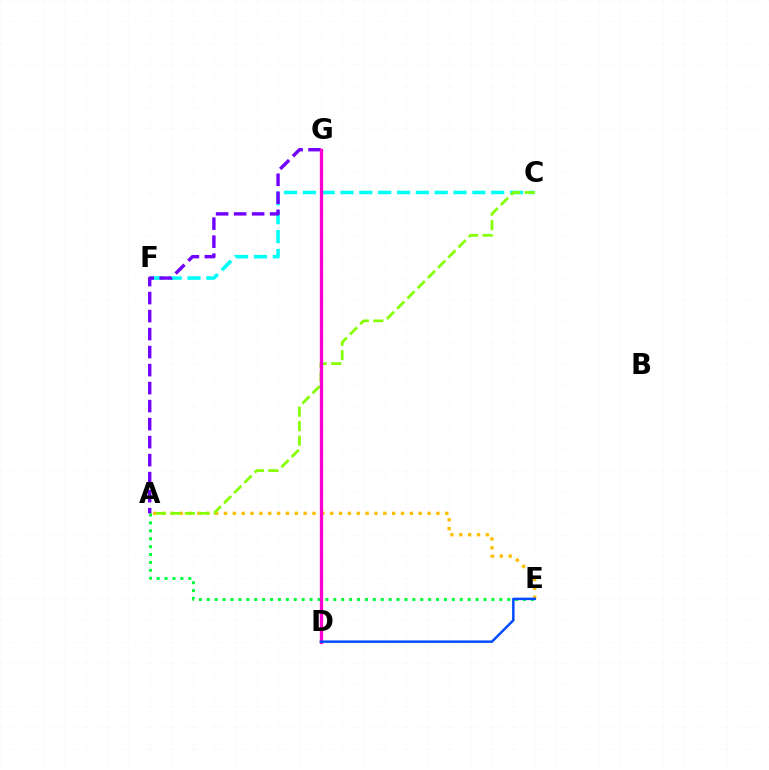{('A', 'E'): [{'color': '#ffbd00', 'line_style': 'dotted', 'thickness': 2.4}, {'color': '#00ff39', 'line_style': 'dotted', 'thickness': 2.15}], ('C', 'F'): [{'color': '#00fff6', 'line_style': 'dashed', 'thickness': 2.56}], ('A', 'C'): [{'color': '#84ff00', 'line_style': 'dashed', 'thickness': 1.97}], ('D', 'G'): [{'color': '#ff0000', 'line_style': 'dashed', 'thickness': 1.99}, {'color': '#ff00cf', 'line_style': 'solid', 'thickness': 2.38}], ('A', 'G'): [{'color': '#7200ff', 'line_style': 'dashed', 'thickness': 2.45}], ('D', 'E'): [{'color': '#004bff', 'line_style': 'solid', 'thickness': 1.77}]}